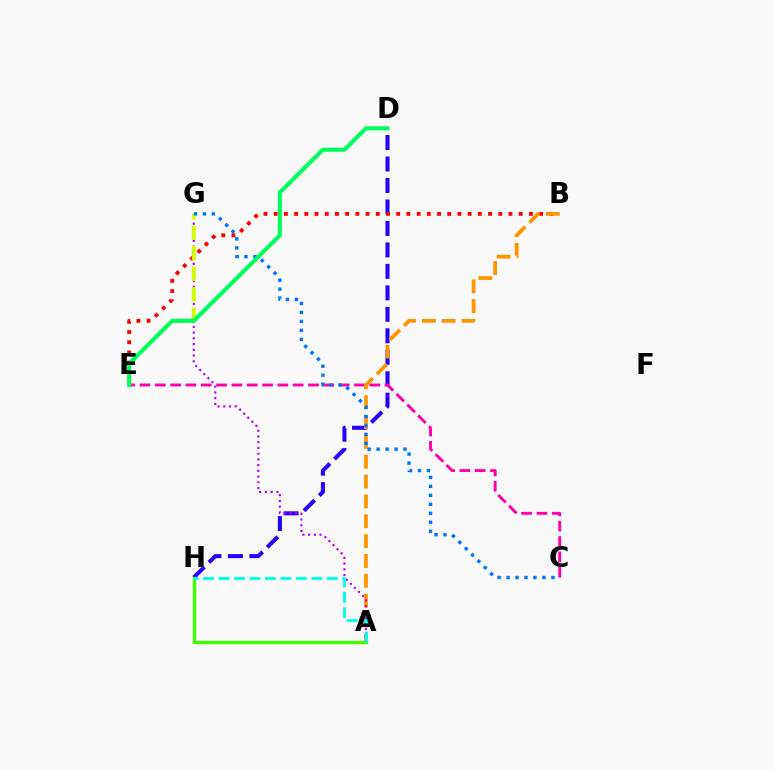{('D', 'H'): [{'color': '#2500ff', 'line_style': 'dashed', 'thickness': 2.92}], ('C', 'E'): [{'color': '#ff00ac', 'line_style': 'dashed', 'thickness': 2.08}], ('B', 'E'): [{'color': '#ff0000', 'line_style': 'dotted', 'thickness': 2.77}], ('A', 'H'): [{'color': '#3dff00', 'line_style': 'solid', 'thickness': 2.37}, {'color': '#00fff6', 'line_style': 'dashed', 'thickness': 2.1}], ('A', 'B'): [{'color': '#ff9400', 'line_style': 'dashed', 'thickness': 2.7}], ('A', 'G'): [{'color': '#b900ff', 'line_style': 'dotted', 'thickness': 1.56}], ('E', 'G'): [{'color': '#d1ff00', 'line_style': 'dashed', 'thickness': 2.78}], ('C', 'G'): [{'color': '#0074ff', 'line_style': 'dotted', 'thickness': 2.44}], ('D', 'E'): [{'color': '#00ff5c', 'line_style': 'solid', 'thickness': 2.95}]}